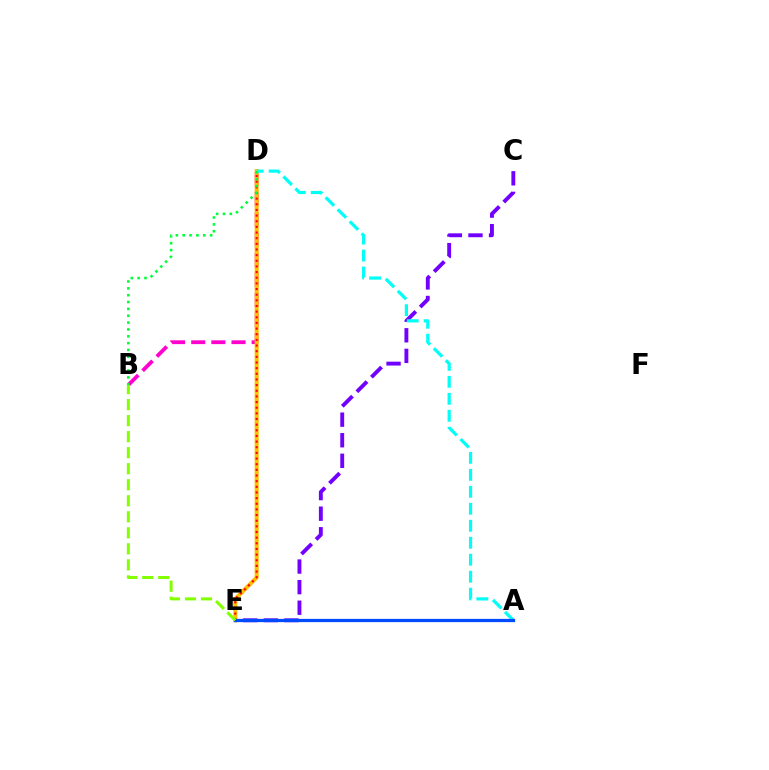{('C', 'E'): [{'color': '#7200ff', 'line_style': 'dashed', 'thickness': 2.8}], ('B', 'D'): [{'color': '#ff00cf', 'line_style': 'dashed', 'thickness': 2.74}, {'color': '#00ff39', 'line_style': 'dotted', 'thickness': 1.86}], ('D', 'E'): [{'color': '#ffbd00', 'line_style': 'solid', 'thickness': 2.9}, {'color': '#ff0000', 'line_style': 'dotted', 'thickness': 1.54}], ('A', 'D'): [{'color': '#00fff6', 'line_style': 'dashed', 'thickness': 2.31}], ('A', 'E'): [{'color': '#004bff', 'line_style': 'solid', 'thickness': 2.34}], ('B', 'E'): [{'color': '#84ff00', 'line_style': 'dashed', 'thickness': 2.18}]}